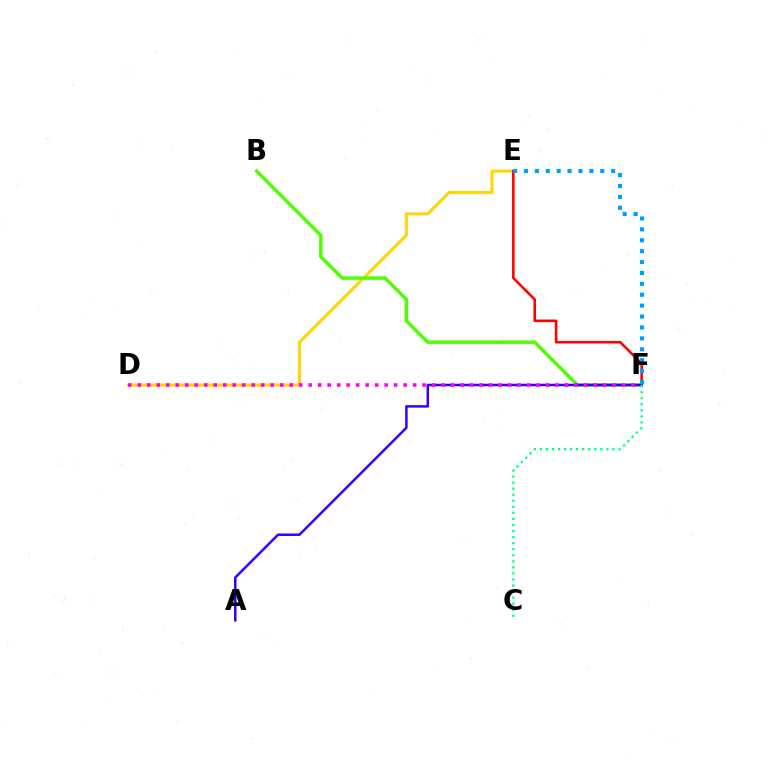{('D', 'E'): [{'color': '#ffd500', 'line_style': 'solid', 'thickness': 2.13}], ('E', 'F'): [{'color': '#ff0000', 'line_style': 'solid', 'thickness': 1.85}, {'color': '#009eff', 'line_style': 'dotted', 'thickness': 2.96}], ('B', 'F'): [{'color': '#4fff00', 'line_style': 'solid', 'thickness': 2.5}], ('A', 'F'): [{'color': '#3700ff', 'line_style': 'solid', 'thickness': 1.81}], ('D', 'F'): [{'color': '#ff00ed', 'line_style': 'dotted', 'thickness': 2.58}], ('C', 'F'): [{'color': '#00ff86', 'line_style': 'dotted', 'thickness': 1.64}]}